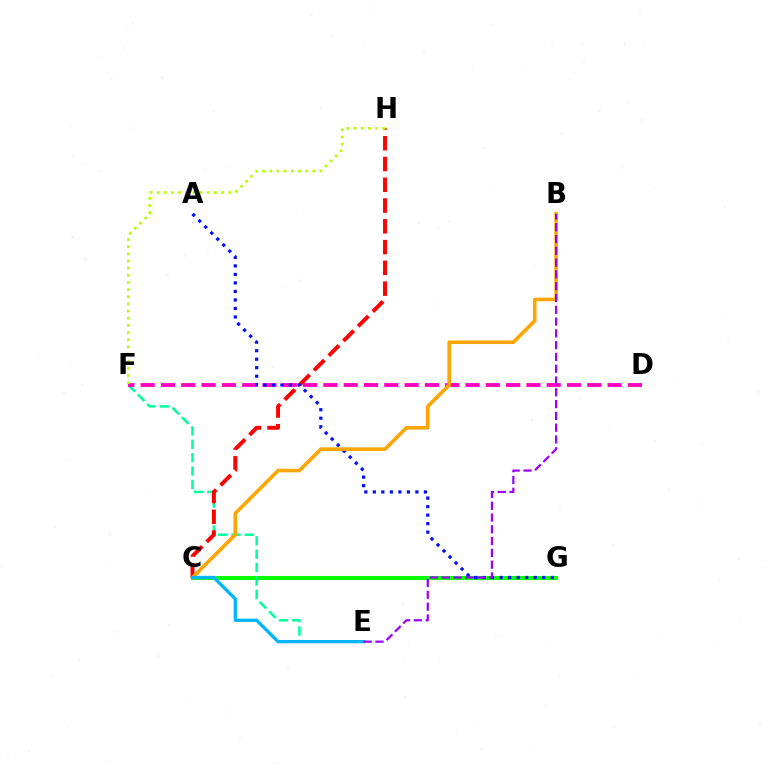{('C', 'G'): [{'color': '#08ff00', 'line_style': 'solid', 'thickness': 2.93}], ('E', 'F'): [{'color': '#00ff9d', 'line_style': 'dashed', 'thickness': 1.82}], ('D', 'F'): [{'color': '#ff00bd', 'line_style': 'dashed', 'thickness': 2.76}], ('C', 'H'): [{'color': '#ff0000', 'line_style': 'dashed', 'thickness': 2.82}], ('A', 'G'): [{'color': '#0010ff', 'line_style': 'dotted', 'thickness': 2.31}], ('B', 'C'): [{'color': '#ffa500', 'line_style': 'solid', 'thickness': 2.58}], ('C', 'E'): [{'color': '#00b5ff', 'line_style': 'solid', 'thickness': 2.38}], ('B', 'E'): [{'color': '#9b00ff', 'line_style': 'dashed', 'thickness': 1.6}], ('F', 'H'): [{'color': '#b3ff00', 'line_style': 'dotted', 'thickness': 1.94}]}